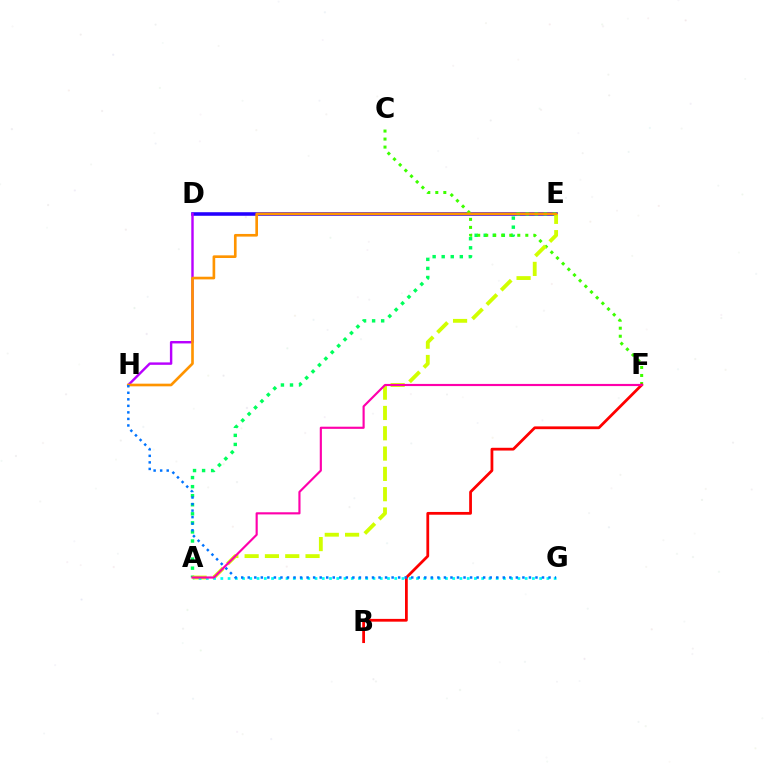{('D', 'E'): [{'color': '#2500ff', 'line_style': 'solid', 'thickness': 2.57}], ('A', 'E'): [{'color': '#00ff5c', 'line_style': 'dotted', 'thickness': 2.46}, {'color': '#d1ff00', 'line_style': 'dashed', 'thickness': 2.76}], ('C', 'F'): [{'color': '#3dff00', 'line_style': 'dotted', 'thickness': 2.18}], ('D', 'H'): [{'color': '#b900ff', 'line_style': 'solid', 'thickness': 1.74}], ('B', 'F'): [{'color': '#ff0000', 'line_style': 'solid', 'thickness': 2.0}], ('E', 'H'): [{'color': '#ff9400', 'line_style': 'solid', 'thickness': 1.91}], ('A', 'G'): [{'color': '#00fff6', 'line_style': 'dotted', 'thickness': 1.97}], ('G', 'H'): [{'color': '#0074ff', 'line_style': 'dotted', 'thickness': 1.78}], ('A', 'F'): [{'color': '#ff00ac', 'line_style': 'solid', 'thickness': 1.55}]}